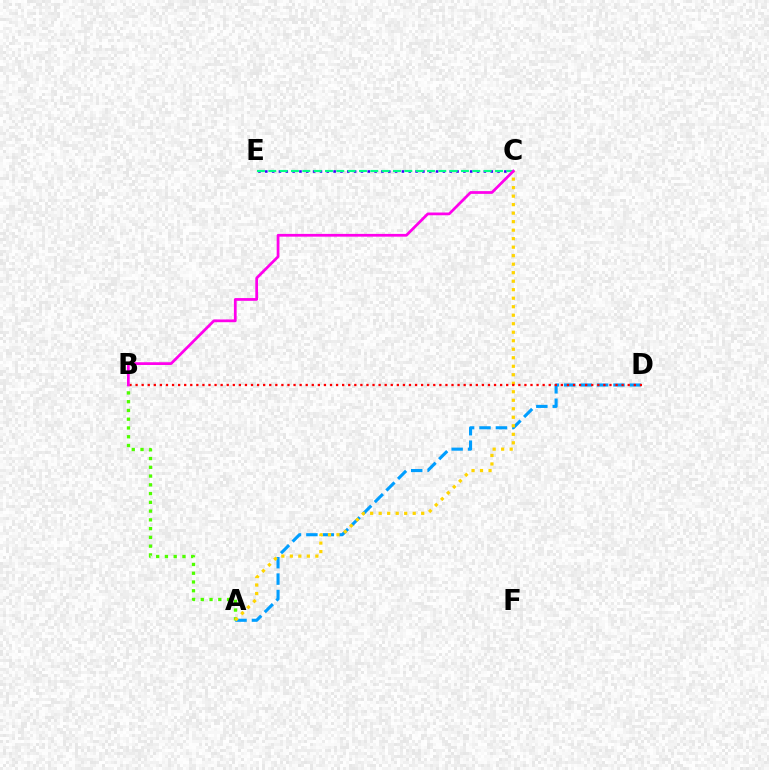{('A', 'B'): [{'color': '#4fff00', 'line_style': 'dotted', 'thickness': 2.38}], ('A', 'D'): [{'color': '#009eff', 'line_style': 'dashed', 'thickness': 2.23}], ('A', 'C'): [{'color': '#ffd500', 'line_style': 'dotted', 'thickness': 2.31}], ('C', 'E'): [{'color': '#3700ff', 'line_style': 'dotted', 'thickness': 1.86}, {'color': '#00ff86', 'line_style': 'dashed', 'thickness': 1.54}], ('B', 'D'): [{'color': '#ff0000', 'line_style': 'dotted', 'thickness': 1.65}], ('B', 'C'): [{'color': '#ff00ed', 'line_style': 'solid', 'thickness': 1.98}]}